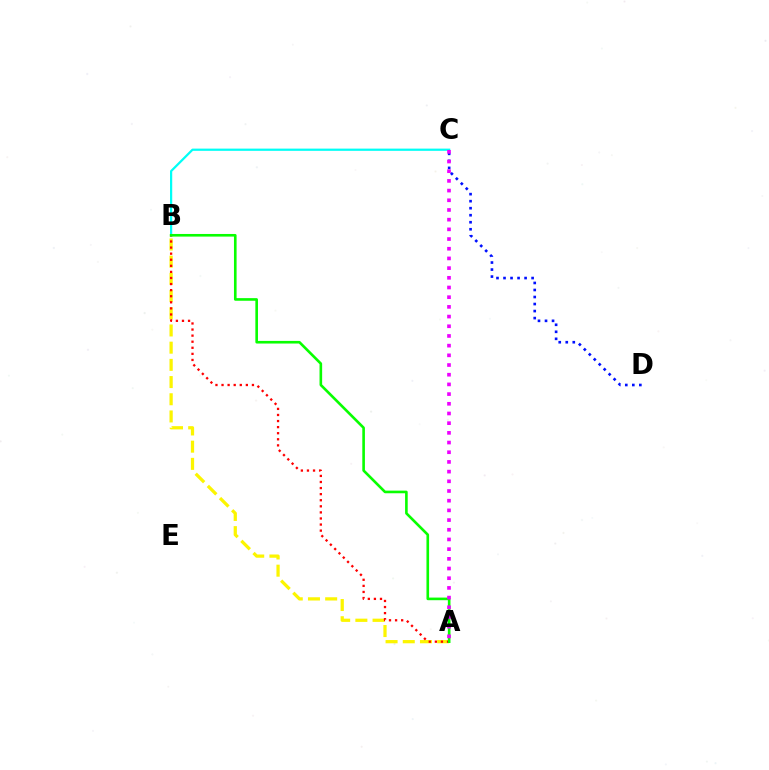{('B', 'C'): [{'color': '#00fff6', 'line_style': 'solid', 'thickness': 1.6}], ('C', 'D'): [{'color': '#0010ff', 'line_style': 'dotted', 'thickness': 1.91}], ('A', 'B'): [{'color': '#fcf500', 'line_style': 'dashed', 'thickness': 2.34}, {'color': '#ff0000', 'line_style': 'dotted', 'thickness': 1.65}, {'color': '#08ff00', 'line_style': 'solid', 'thickness': 1.89}], ('A', 'C'): [{'color': '#ee00ff', 'line_style': 'dotted', 'thickness': 2.63}]}